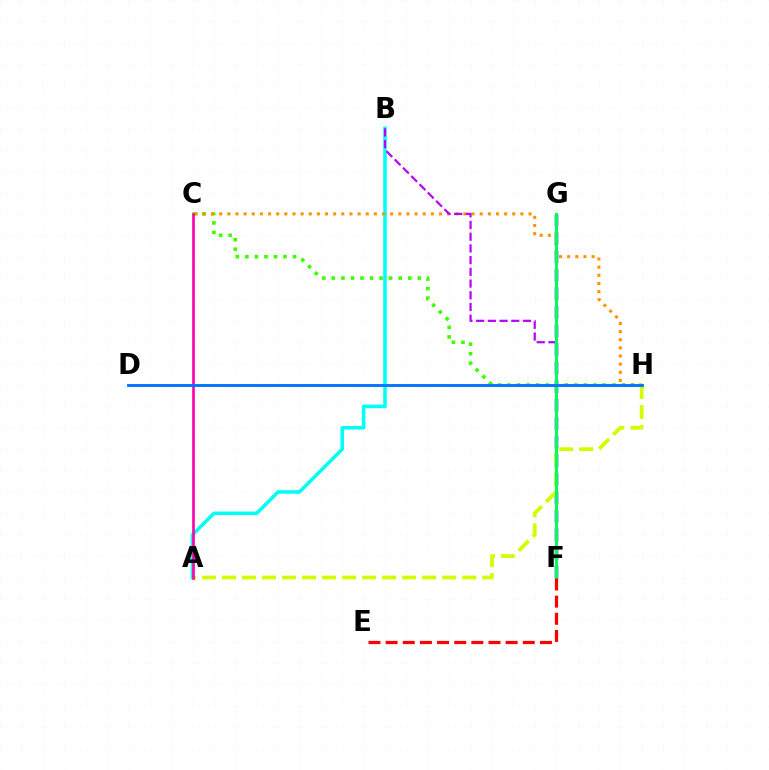{('C', 'H'): [{'color': '#3dff00', 'line_style': 'dotted', 'thickness': 2.59}, {'color': '#ff9400', 'line_style': 'dotted', 'thickness': 2.21}], ('F', 'G'): [{'color': '#2500ff', 'line_style': 'dashed', 'thickness': 2.52}, {'color': '#00ff5c', 'line_style': 'solid', 'thickness': 2.19}], ('A', 'H'): [{'color': '#d1ff00', 'line_style': 'dashed', 'thickness': 2.72}], ('A', 'B'): [{'color': '#00fff6', 'line_style': 'solid', 'thickness': 2.55}], ('B', 'F'): [{'color': '#b900ff', 'line_style': 'dashed', 'thickness': 1.59}], ('A', 'C'): [{'color': '#ff00ac', 'line_style': 'solid', 'thickness': 1.9}], ('D', 'H'): [{'color': '#0074ff', 'line_style': 'solid', 'thickness': 2.06}], ('E', 'F'): [{'color': '#ff0000', 'line_style': 'dashed', 'thickness': 2.33}]}